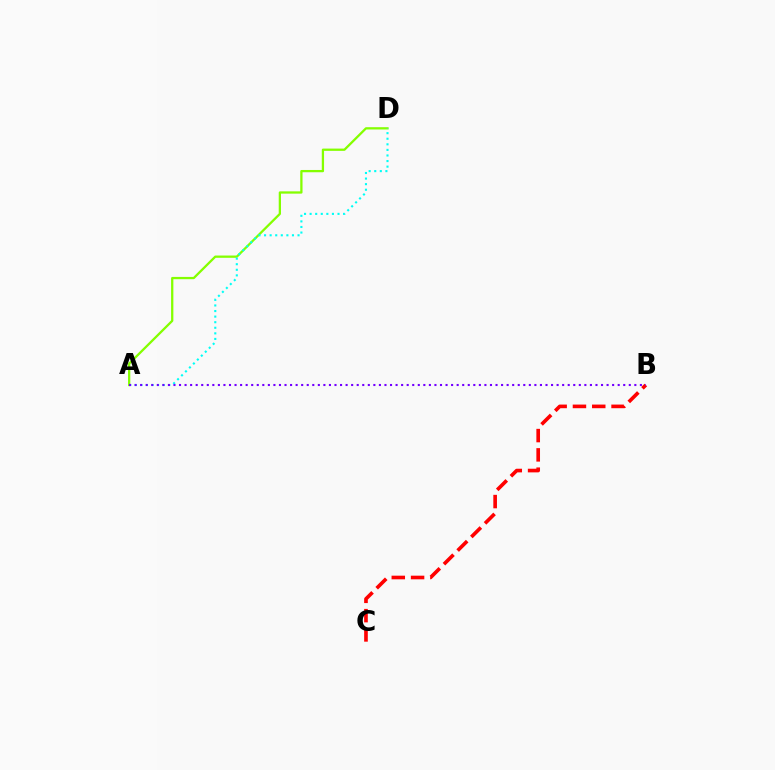{('A', 'D'): [{'color': '#84ff00', 'line_style': 'solid', 'thickness': 1.64}, {'color': '#00fff6', 'line_style': 'dotted', 'thickness': 1.52}], ('B', 'C'): [{'color': '#ff0000', 'line_style': 'dashed', 'thickness': 2.62}], ('A', 'B'): [{'color': '#7200ff', 'line_style': 'dotted', 'thickness': 1.51}]}